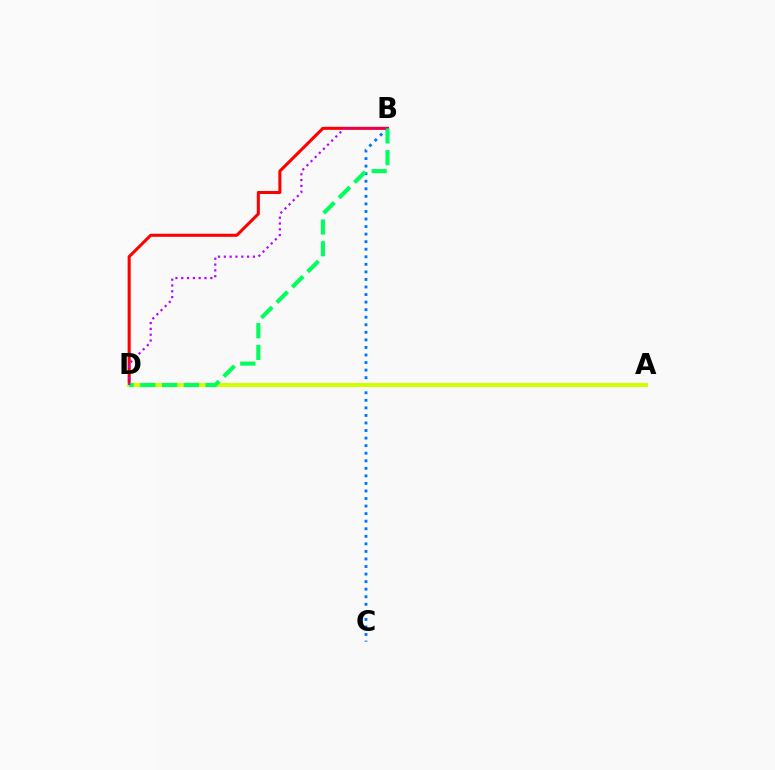{('B', 'C'): [{'color': '#0074ff', 'line_style': 'dotted', 'thickness': 2.05}], ('B', 'D'): [{'color': '#ff0000', 'line_style': 'solid', 'thickness': 2.2}, {'color': '#00ff5c', 'line_style': 'dashed', 'thickness': 2.96}, {'color': '#b900ff', 'line_style': 'dotted', 'thickness': 1.58}], ('A', 'D'): [{'color': '#d1ff00', 'line_style': 'solid', 'thickness': 2.94}]}